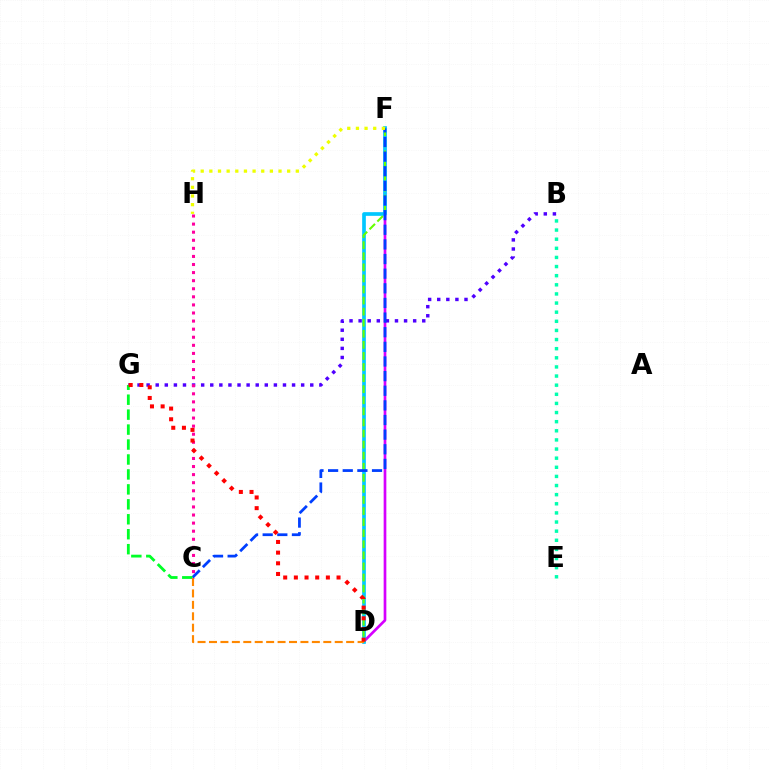{('D', 'F'): [{'color': '#d600ff', 'line_style': 'solid', 'thickness': 1.94}, {'color': '#00c7ff', 'line_style': 'solid', 'thickness': 2.65}, {'color': '#66ff00', 'line_style': 'dashed', 'thickness': 1.5}], ('B', 'G'): [{'color': '#4f00ff', 'line_style': 'dotted', 'thickness': 2.47}], ('B', 'E'): [{'color': '#00ffaf', 'line_style': 'dotted', 'thickness': 2.48}], ('C', 'F'): [{'color': '#003fff', 'line_style': 'dashed', 'thickness': 1.99}], ('F', 'H'): [{'color': '#eeff00', 'line_style': 'dotted', 'thickness': 2.35}], ('C', 'G'): [{'color': '#00ff27', 'line_style': 'dashed', 'thickness': 2.03}], ('C', 'D'): [{'color': '#ff8800', 'line_style': 'dashed', 'thickness': 1.55}], ('C', 'H'): [{'color': '#ff00a0', 'line_style': 'dotted', 'thickness': 2.2}], ('D', 'G'): [{'color': '#ff0000', 'line_style': 'dotted', 'thickness': 2.9}]}